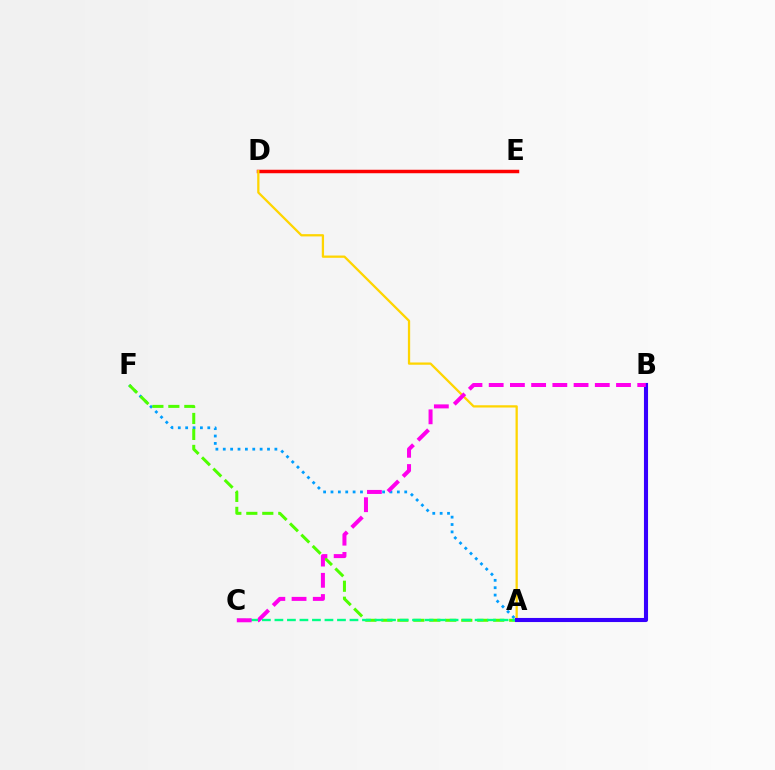{('A', 'F'): [{'color': '#009eff', 'line_style': 'dotted', 'thickness': 2.0}, {'color': '#4fff00', 'line_style': 'dashed', 'thickness': 2.17}], ('D', 'E'): [{'color': '#ff0000', 'line_style': 'solid', 'thickness': 2.51}], ('A', 'C'): [{'color': '#00ff86', 'line_style': 'dashed', 'thickness': 1.7}], ('A', 'D'): [{'color': '#ffd500', 'line_style': 'solid', 'thickness': 1.64}], ('A', 'B'): [{'color': '#3700ff', 'line_style': 'solid', 'thickness': 2.95}], ('B', 'C'): [{'color': '#ff00ed', 'line_style': 'dashed', 'thickness': 2.88}]}